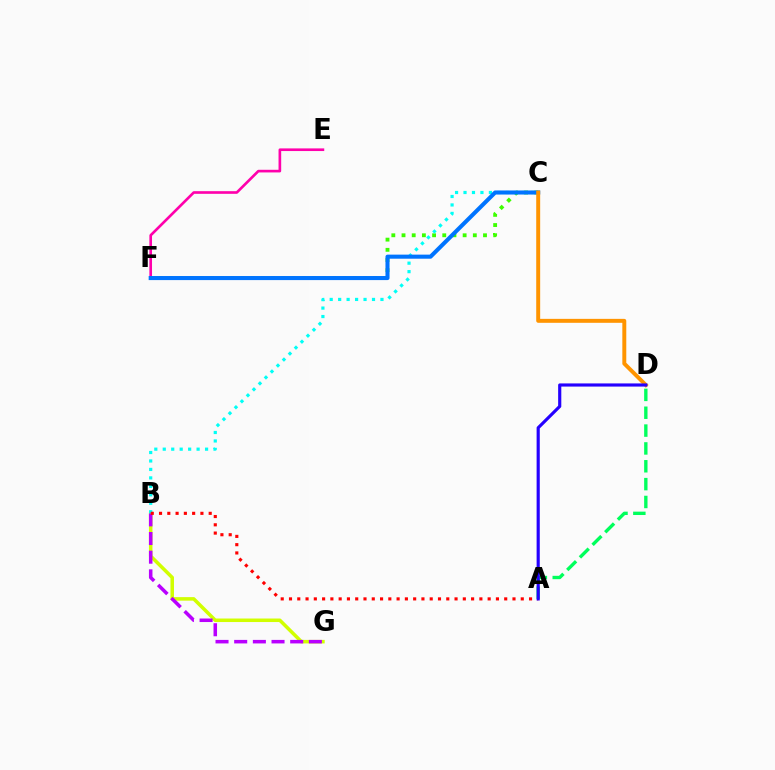{('C', 'F'): [{'color': '#3dff00', 'line_style': 'dotted', 'thickness': 2.77}, {'color': '#0074ff', 'line_style': 'solid', 'thickness': 2.93}], ('E', 'F'): [{'color': '#ff00ac', 'line_style': 'solid', 'thickness': 1.91}], ('A', 'D'): [{'color': '#00ff5c', 'line_style': 'dashed', 'thickness': 2.42}, {'color': '#2500ff', 'line_style': 'solid', 'thickness': 2.27}], ('B', 'G'): [{'color': '#d1ff00', 'line_style': 'solid', 'thickness': 2.54}, {'color': '#b900ff', 'line_style': 'dashed', 'thickness': 2.54}], ('B', 'C'): [{'color': '#00fff6', 'line_style': 'dotted', 'thickness': 2.3}], ('A', 'B'): [{'color': '#ff0000', 'line_style': 'dotted', 'thickness': 2.25}], ('C', 'D'): [{'color': '#ff9400', 'line_style': 'solid', 'thickness': 2.84}]}